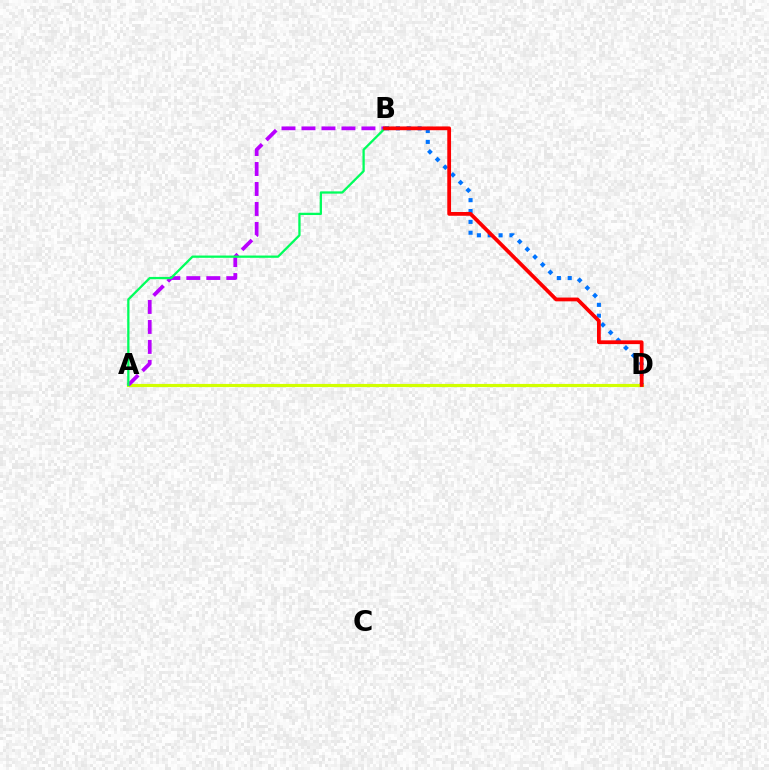{('B', 'D'): [{'color': '#0074ff', 'line_style': 'dotted', 'thickness': 2.95}, {'color': '#ff0000', 'line_style': 'solid', 'thickness': 2.72}], ('A', 'D'): [{'color': '#d1ff00', 'line_style': 'solid', 'thickness': 2.27}], ('A', 'B'): [{'color': '#b900ff', 'line_style': 'dashed', 'thickness': 2.71}, {'color': '#00ff5c', 'line_style': 'solid', 'thickness': 1.64}]}